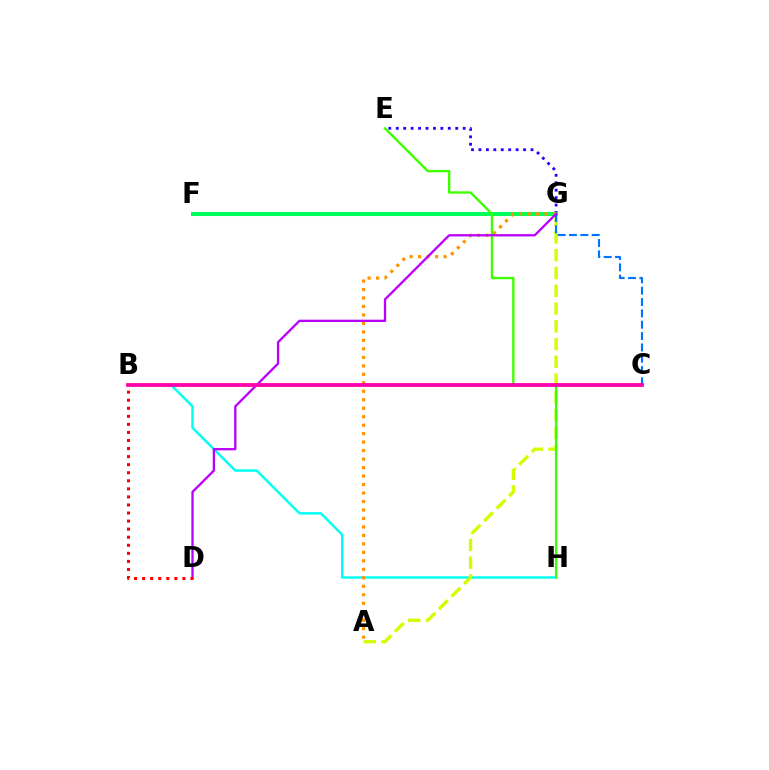{('B', 'H'): [{'color': '#00fff6', 'line_style': 'solid', 'thickness': 1.76}], ('E', 'G'): [{'color': '#2500ff', 'line_style': 'dotted', 'thickness': 2.02}], ('A', 'G'): [{'color': '#d1ff00', 'line_style': 'dashed', 'thickness': 2.41}, {'color': '#ff9400', 'line_style': 'dotted', 'thickness': 2.3}], ('F', 'G'): [{'color': '#00ff5c', 'line_style': 'solid', 'thickness': 2.93}], ('C', 'G'): [{'color': '#0074ff', 'line_style': 'dashed', 'thickness': 1.54}], ('E', 'H'): [{'color': '#3dff00', 'line_style': 'solid', 'thickness': 1.69}], ('D', 'G'): [{'color': '#b900ff', 'line_style': 'solid', 'thickness': 1.66}], ('B', 'C'): [{'color': '#ff00ac', 'line_style': 'solid', 'thickness': 2.73}], ('B', 'D'): [{'color': '#ff0000', 'line_style': 'dotted', 'thickness': 2.19}]}